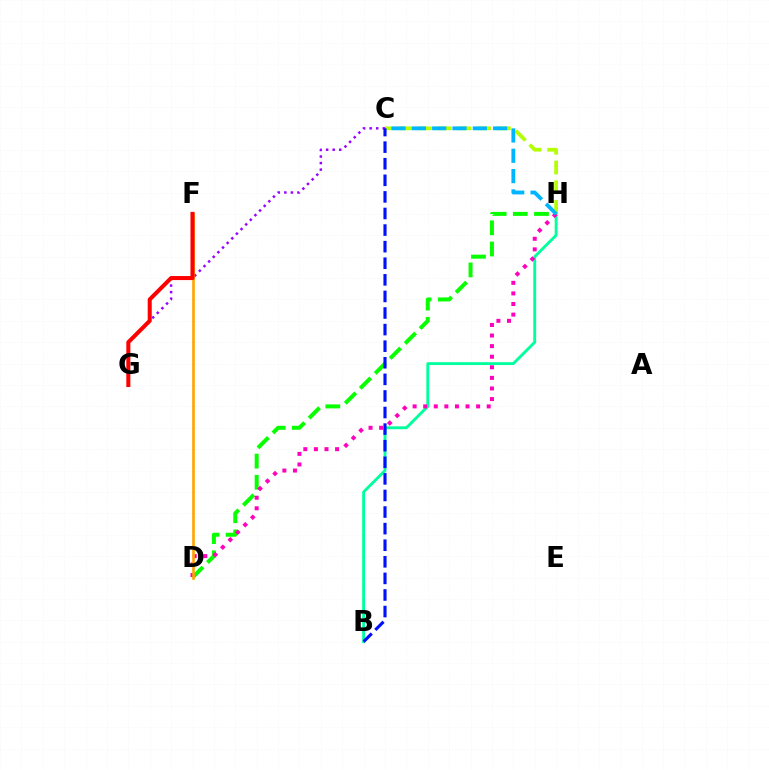{('D', 'H'): [{'color': '#08ff00', 'line_style': 'dashed', 'thickness': 2.87}, {'color': '#ff00bd', 'line_style': 'dotted', 'thickness': 2.88}], ('C', 'G'): [{'color': '#9b00ff', 'line_style': 'dotted', 'thickness': 1.78}], ('C', 'H'): [{'color': '#b3ff00', 'line_style': 'dashed', 'thickness': 2.68}, {'color': '#00b5ff', 'line_style': 'dashed', 'thickness': 2.76}], ('B', 'H'): [{'color': '#00ff9d', 'line_style': 'solid', 'thickness': 2.07}], ('D', 'F'): [{'color': '#ffa500', 'line_style': 'solid', 'thickness': 1.9}], ('F', 'G'): [{'color': '#ff0000', 'line_style': 'solid', 'thickness': 2.91}], ('B', 'C'): [{'color': '#0010ff', 'line_style': 'dashed', 'thickness': 2.25}]}